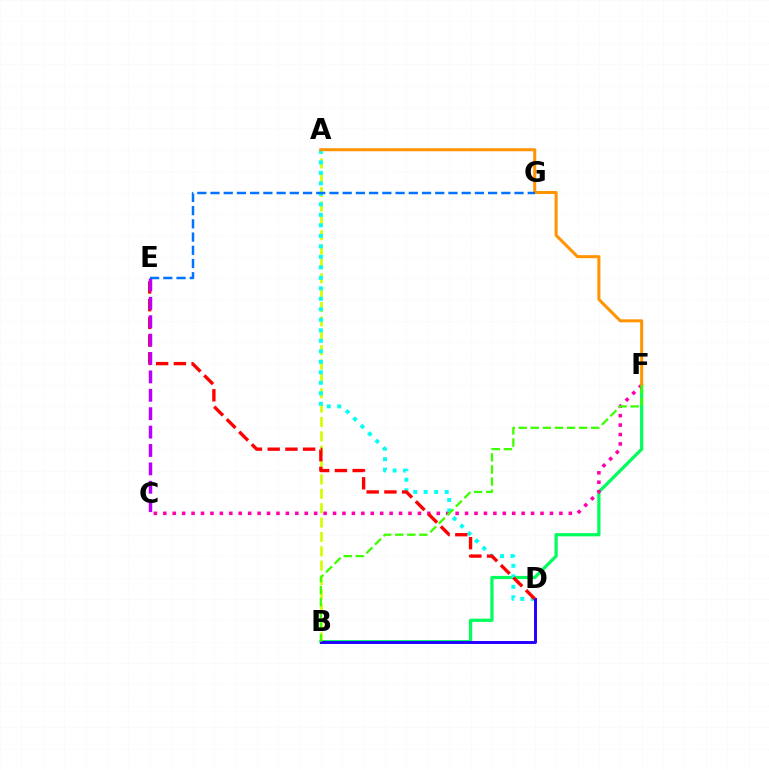{('B', 'F'): [{'color': '#00ff5c', 'line_style': 'solid', 'thickness': 2.32}, {'color': '#3dff00', 'line_style': 'dashed', 'thickness': 1.64}], ('C', 'F'): [{'color': '#ff00ac', 'line_style': 'dotted', 'thickness': 2.56}], ('A', 'B'): [{'color': '#d1ff00', 'line_style': 'dashed', 'thickness': 1.95}], ('A', 'D'): [{'color': '#00fff6', 'line_style': 'dotted', 'thickness': 2.85}], ('B', 'D'): [{'color': '#2500ff', 'line_style': 'solid', 'thickness': 2.12}], ('D', 'E'): [{'color': '#ff0000', 'line_style': 'dashed', 'thickness': 2.41}], ('A', 'F'): [{'color': '#ff9400', 'line_style': 'solid', 'thickness': 2.18}], ('C', 'E'): [{'color': '#b900ff', 'line_style': 'dashed', 'thickness': 2.5}], ('E', 'G'): [{'color': '#0074ff', 'line_style': 'dashed', 'thickness': 1.8}]}